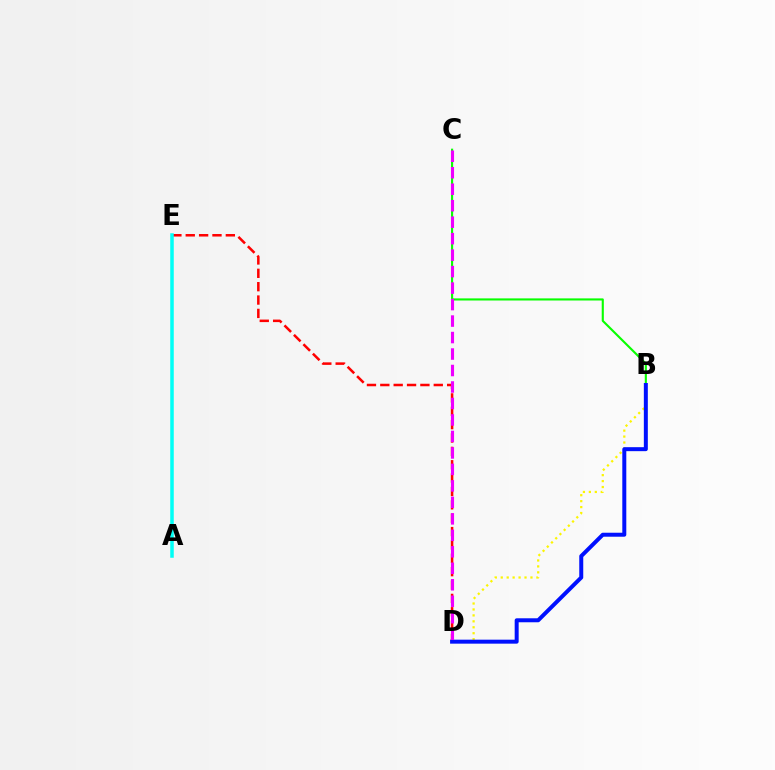{('B', 'C'): [{'color': '#08ff00', 'line_style': 'solid', 'thickness': 1.52}], ('B', 'D'): [{'color': '#fcf500', 'line_style': 'dotted', 'thickness': 1.61}, {'color': '#0010ff', 'line_style': 'solid', 'thickness': 2.87}], ('D', 'E'): [{'color': '#ff0000', 'line_style': 'dashed', 'thickness': 1.82}], ('C', 'D'): [{'color': '#ee00ff', 'line_style': 'dashed', 'thickness': 2.24}], ('A', 'E'): [{'color': '#00fff6', 'line_style': 'solid', 'thickness': 2.53}]}